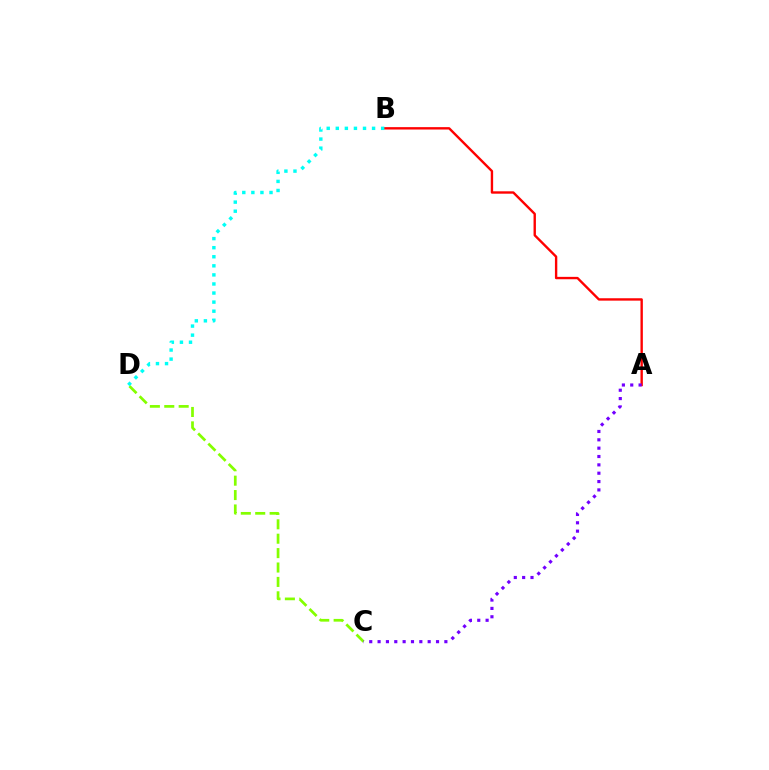{('A', 'B'): [{'color': '#ff0000', 'line_style': 'solid', 'thickness': 1.72}], ('C', 'D'): [{'color': '#84ff00', 'line_style': 'dashed', 'thickness': 1.96}], ('B', 'D'): [{'color': '#00fff6', 'line_style': 'dotted', 'thickness': 2.46}], ('A', 'C'): [{'color': '#7200ff', 'line_style': 'dotted', 'thickness': 2.27}]}